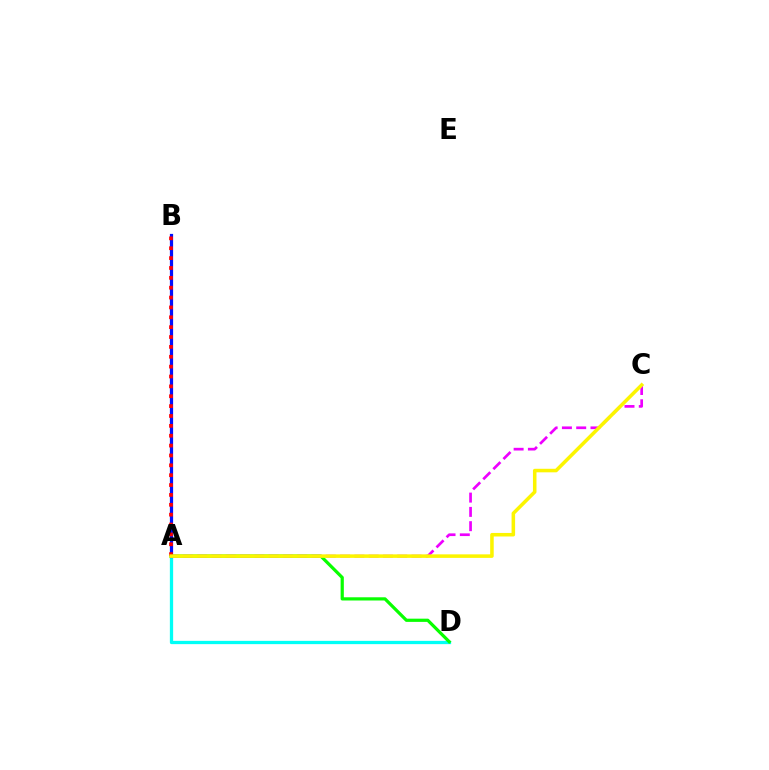{('A', 'D'): [{'color': '#00fff6', 'line_style': 'solid', 'thickness': 2.36}, {'color': '#08ff00', 'line_style': 'solid', 'thickness': 2.31}], ('A', 'B'): [{'color': '#0010ff', 'line_style': 'solid', 'thickness': 2.32}, {'color': '#ff0000', 'line_style': 'dotted', 'thickness': 2.68}], ('A', 'C'): [{'color': '#ee00ff', 'line_style': 'dashed', 'thickness': 1.94}, {'color': '#fcf500', 'line_style': 'solid', 'thickness': 2.55}]}